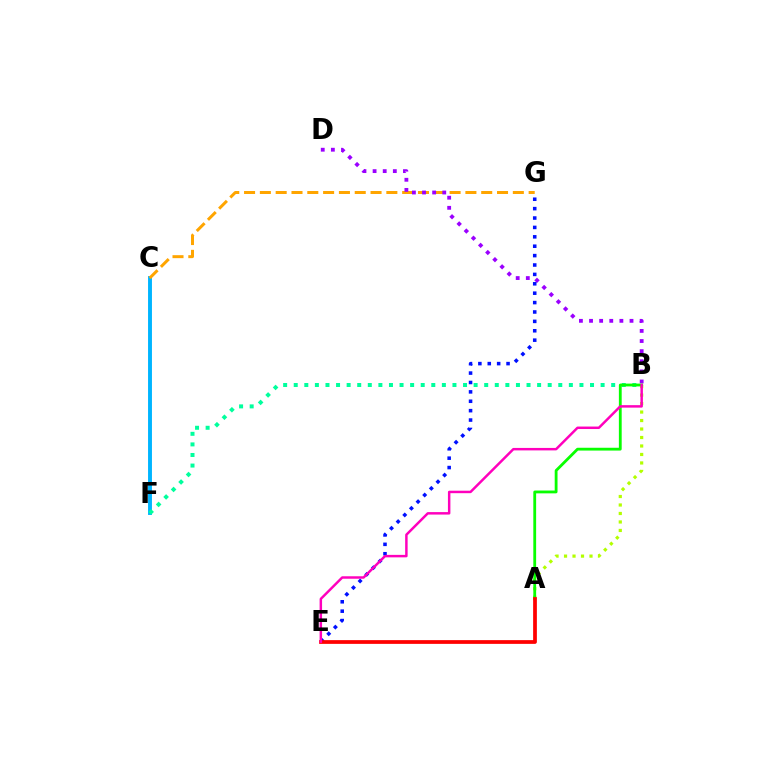{('C', 'F'): [{'color': '#00b5ff', 'line_style': 'solid', 'thickness': 2.81}], ('C', 'G'): [{'color': '#ffa500', 'line_style': 'dashed', 'thickness': 2.15}], ('A', 'B'): [{'color': '#b3ff00', 'line_style': 'dotted', 'thickness': 2.31}, {'color': '#08ff00', 'line_style': 'solid', 'thickness': 2.03}], ('B', 'F'): [{'color': '#00ff9d', 'line_style': 'dotted', 'thickness': 2.88}], ('B', 'D'): [{'color': '#9b00ff', 'line_style': 'dotted', 'thickness': 2.75}], ('E', 'G'): [{'color': '#0010ff', 'line_style': 'dotted', 'thickness': 2.55}], ('A', 'E'): [{'color': '#ff0000', 'line_style': 'solid', 'thickness': 2.69}], ('B', 'E'): [{'color': '#ff00bd', 'line_style': 'solid', 'thickness': 1.78}]}